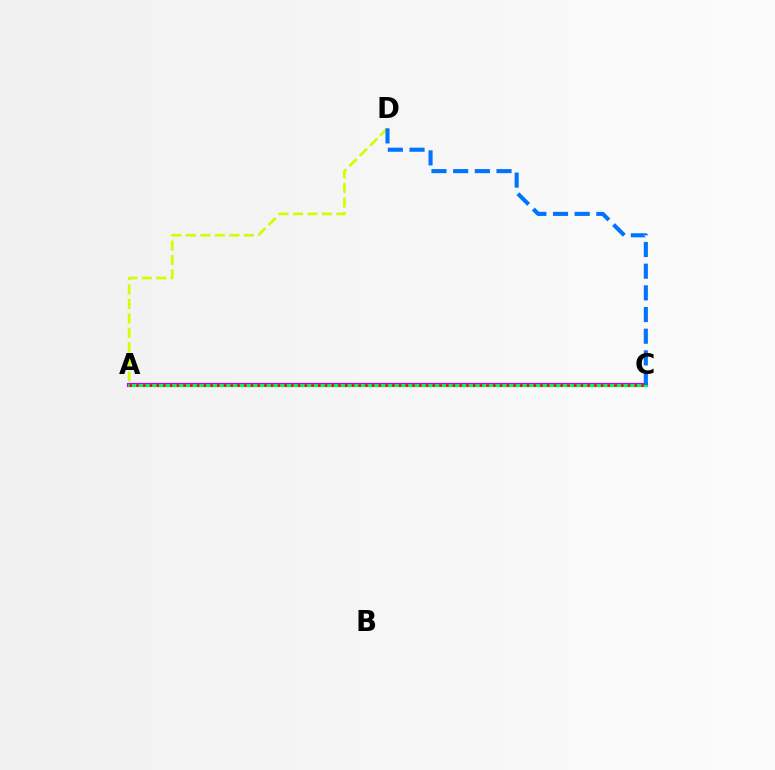{('A', 'C'): [{'color': '#b900ff', 'line_style': 'solid', 'thickness': 2.99}, {'color': '#00ff5c', 'line_style': 'solid', 'thickness': 2.04}, {'color': '#ff0000', 'line_style': 'dotted', 'thickness': 1.83}], ('A', 'D'): [{'color': '#d1ff00', 'line_style': 'dashed', 'thickness': 1.97}], ('C', 'D'): [{'color': '#0074ff', 'line_style': 'dashed', 'thickness': 2.94}]}